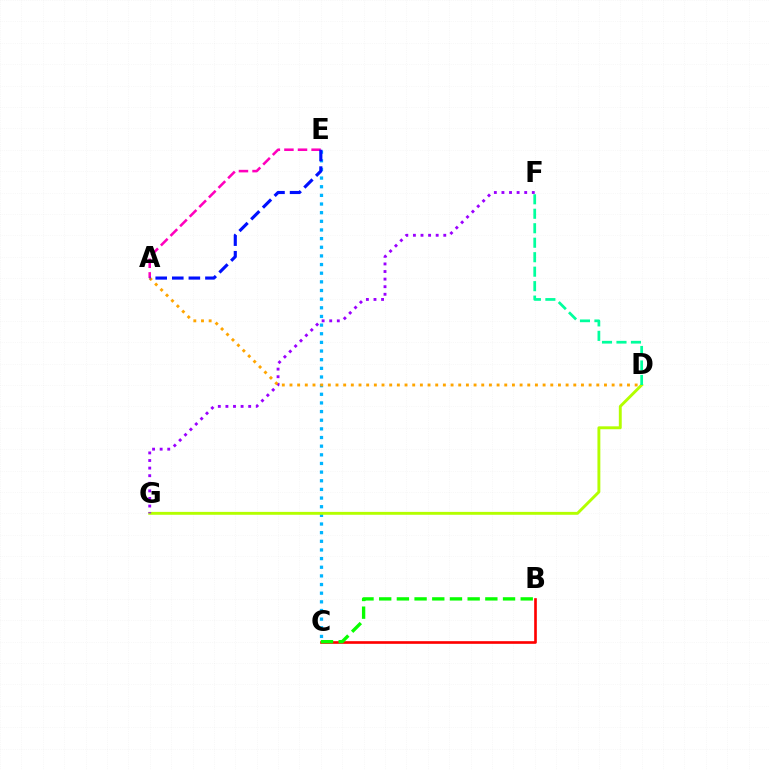{('C', 'E'): [{'color': '#00b5ff', 'line_style': 'dotted', 'thickness': 2.35}], ('D', 'G'): [{'color': '#b3ff00', 'line_style': 'solid', 'thickness': 2.09}], ('F', 'G'): [{'color': '#9b00ff', 'line_style': 'dotted', 'thickness': 2.06}], ('B', 'C'): [{'color': '#ff0000', 'line_style': 'solid', 'thickness': 1.9}, {'color': '#08ff00', 'line_style': 'dashed', 'thickness': 2.4}], ('D', 'F'): [{'color': '#00ff9d', 'line_style': 'dashed', 'thickness': 1.97}], ('A', 'D'): [{'color': '#ffa500', 'line_style': 'dotted', 'thickness': 2.08}], ('A', 'E'): [{'color': '#ff00bd', 'line_style': 'dashed', 'thickness': 1.84}, {'color': '#0010ff', 'line_style': 'dashed', 'thickness': 2.25}]}